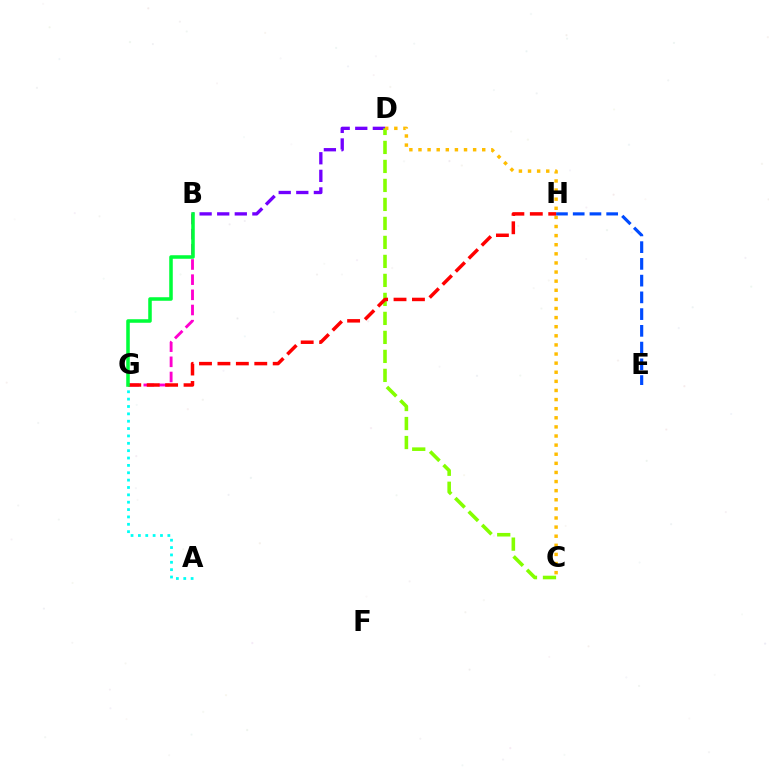{('B', 'D'): [{'color': '#7200ff', 'line_style': 'dashed', 'thickness': 2.39}], ('C', 'D'): [{'color': '#84ff00', 'line_style': 'dashed', 'thickness': 2.58}, {'color': '#ffbd00', 'line_style': 'dotted', 'thickness': 2.47}], ('A', 'G'): [{'color': '#00fff6', 'line_style': 'dotted', 'thickness': 2.0}], ('B', 'G'): [{'color': '#ff00cf', 'line_style': 'dashed', 'thickness': 2.06}, {'color': '#00ff39', 'line_style': 'solid', 'thickness': 2.55}], ('E', 'H'): [{'color': '#004bff', 'line_style': 'dashed', 'thickness': 2.27}], ('G', 'H'): [{'color': '#ff0000', 'line_style': 'dashed', 'thickness': 2.5}]}